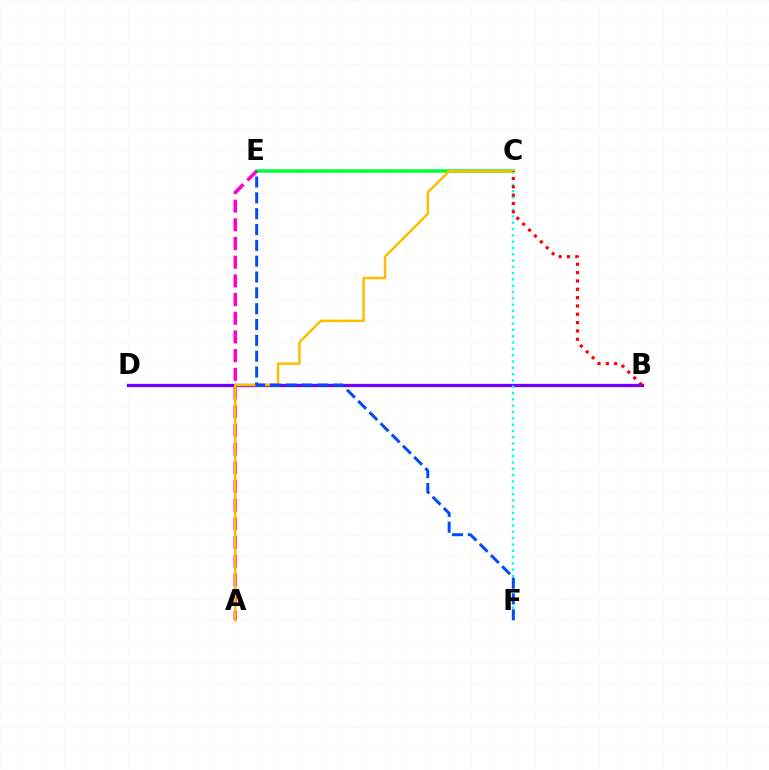{('B', 'D'): [{'color': '#84ff00', 'line_style': 'dotted', 'thickness': 1.92}, {'color': '#7200ff', 'line_style': 'solid', 'thickness': 2.37}], ('C', 'E'): [{'color': '#00ff39', 'line_style': 'solid', 'thickness': 2.53}], ('A', 'E'): [{'color': '#ff00cf', 'line_style': 'dashed', 'thickness': 2.54}], ('C', 'F'): [{'color': '#00fff6', 'line_style': 'dotted', 'thickness': 1.71}], ('A', 'C'): [{'color': '#ffbd00', 'line_style': 'solid', 'thickness': 1.81}], ('E', 'F'): [{'color': '#004bff', 'line_style': 'dashed', 'thickness': 2.15}], ('B', 'C'): [{'color': '#ff0000', 'line_style': 'dotted', 'thickness': 2.26}]}